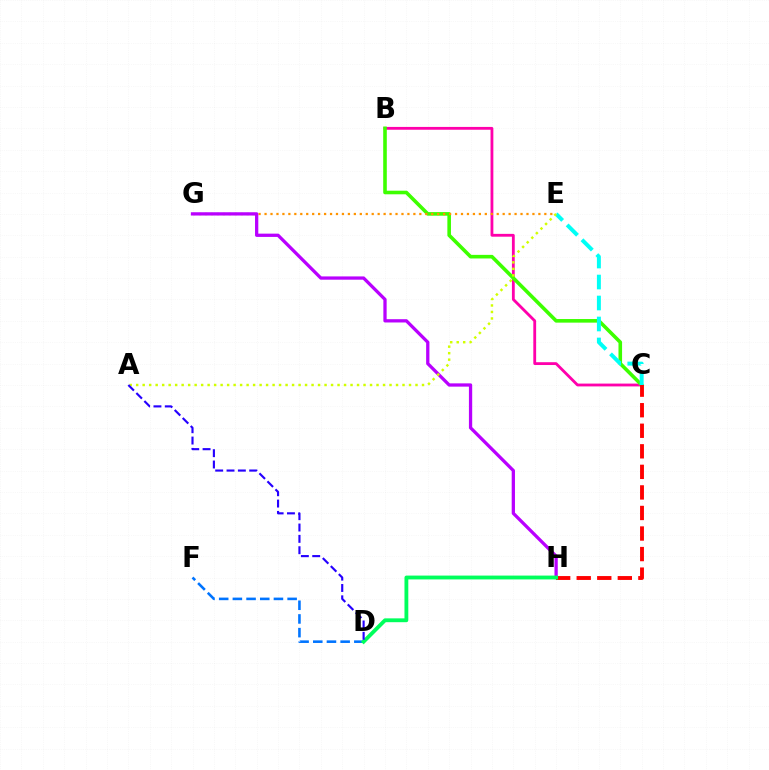{('D', 'F'): [{'color': '#0074ff', 'line_style': 'dashed', 'thickness': 1.86}], ('B', 'C'): [{'color': '#ff00ac', 'line_style': 'solid', 'thickness': 2.03}, {'color': '#3dff00', 'line_style': 'solid', 'thickness': 2.59}], ('E', 'G'): [{'color': '#ff9400', 'line_style': 'dotted', 'thickness': 1.62}], ('G', 'H'): [{'color': '#b900ff', 'line_style': 'solid', 'thickness': 2.36}], ('C', 'E'): [{'color': '#00fff6', 'line_style': 'dashed', 'thickness': 2.85}], ('A', 'E'): [{'color': '#d1ff00', 'line_style': 'dotted', 'thickness': 1.76}], ('C', 'H'): [{'color': '#ff0000', 'line_style': 'dashed', 'thickness': 2.79}], ('D', 'H'): [{'color': '#00ff5c', 'line_style': 'solid', 'thickness': 2.76}], ('A', 'D'): [{'color': '#2500ff', 'line_style': 'dashed', 'thickness': 1.54}]}